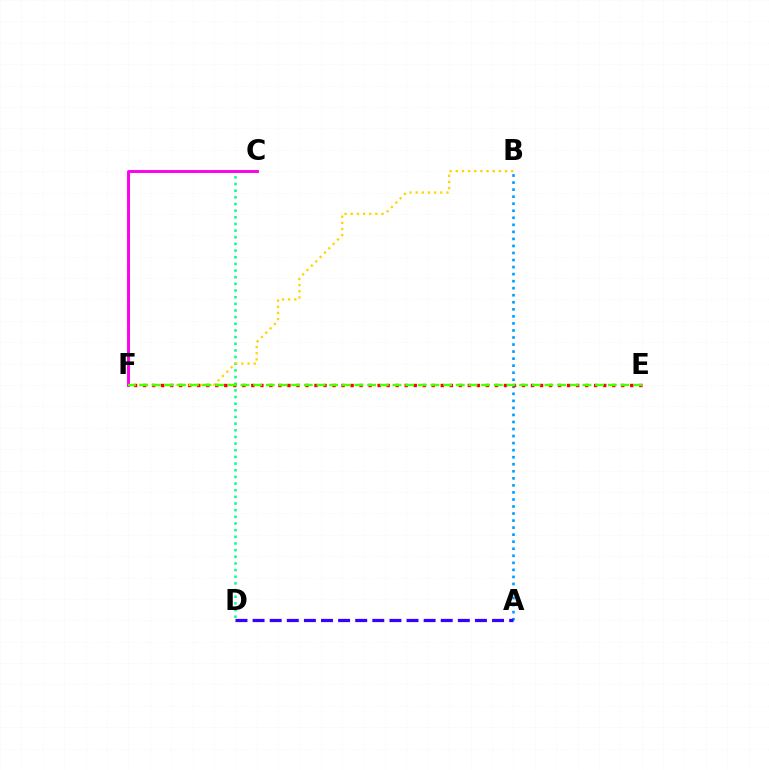{('C', 'D'): [{'color': '#00ff86', 'line_style': 'dotted', 'thickness': 1.81}], ('A', 'B'): [{'color': '#009eff', 'line_style': 'dotted', 'thickness': 1.91}], ('E', 'F'): [{'color': '#ff0000', 'line_style': 'dotted', 'thickness': 2.45}, {'color': '#4fff00', 'line_style': 'dashed', 'thickness': 1.72}], ('A', 'D'): [{'color': '#3700ff', 'line_style': 'dashed', 'thickness': 2.32}], ('B', 'F'): [{'color': '#ffd500', 'line_style': 'dotted', 'thickness': 1.67}], ('C', 'F'): [{'color': '#ff00ed', 'line_style': 'solid', 'thickness': 2.11}]}